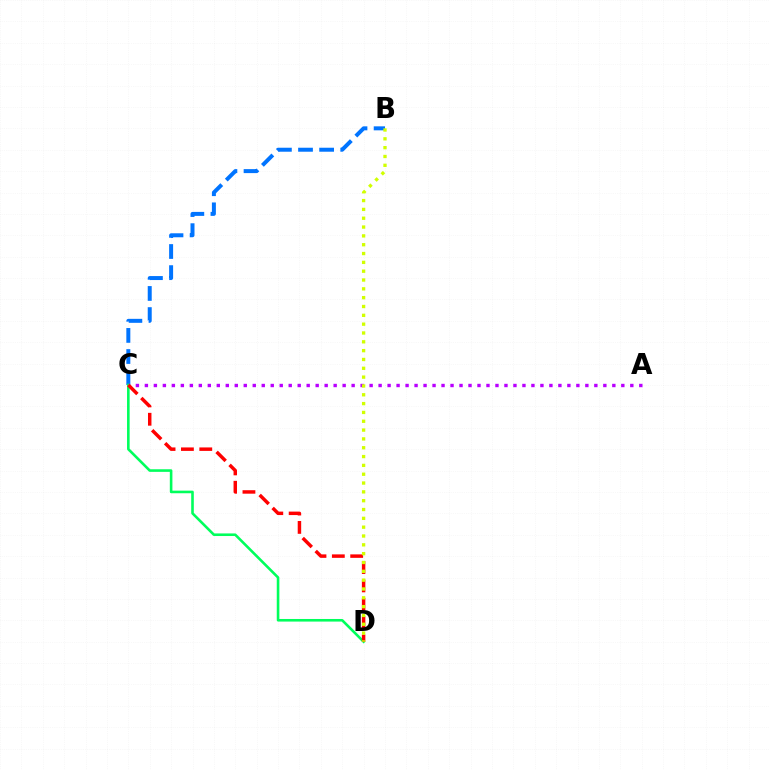{('B', 'C'): [{'color': '#0074ff', 'line_style': 'dashed', 'thickness': 2.87}], ('A', 'C'): [{'color': '#b900ff', 'line_style': 'dotted', 'thickness': 2.44}], ('C', 'D'): [{'color': '#00ff5c', 'line_style': 'solid', 'thickness': 1.87}, {'color': '#ff0000', 'line_style': 'dashed', 'thickness': 2.49}], ('B', 'D'): [{'color': '#d1ff00', 'line_style': 'dotted', 'thickness': 2.4}]}